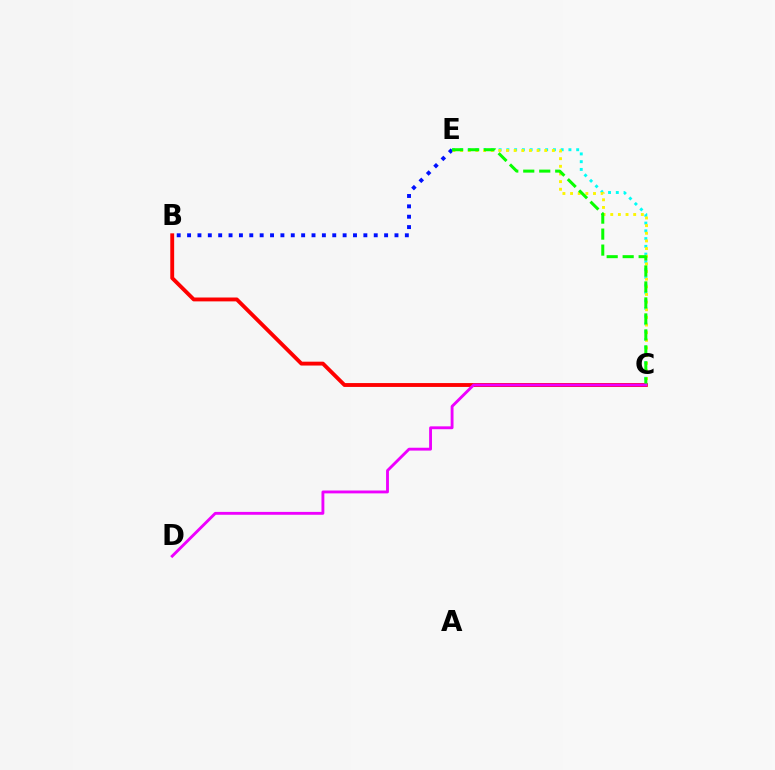{('B', 'E'): [{'color': '#0010ff', 'line_style': 'dotted', 'thickness': 2.82}], ('C', 'E'): [{'color': '#00fff6', 'line_style': 'dotted', 'thickness': 2.11}, {'color': '#fcf500', 'line_style': 'dotted', 'thickness': 2.08}, {'color': '#08ff00', 'line_style': 'dashed', 'thickness': 2.17}], ('B', 'C'): [{'color': '#ff0000', 'line_style': 'solid', 'thickness': 2.79}], ('C', 'D'): [{'color': '#ee00ff', 'line_style': 'solid', 'thickness': 2.06}]}